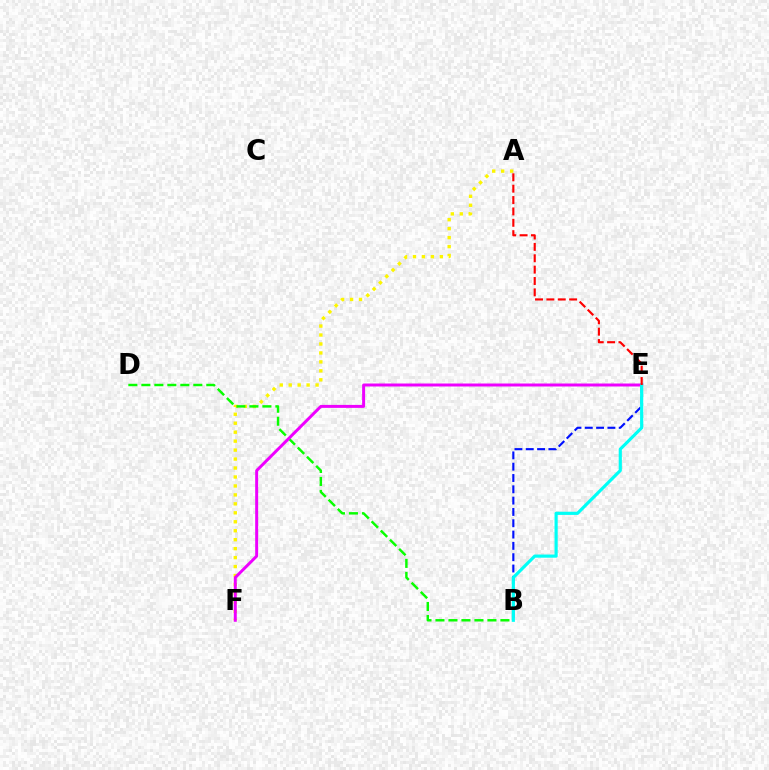{('A', 'F'): [{'color': '#fcf500', 'line_style': 'dotted', 'thickness': 2.43}], ('B', 'D'): [{'color': '#08ff00', 'line_style': 'dashed', 'thickness': 1.76}], ('E', 'F'): [{'color': '#ee00ff', 'line_style': 'solid', 'thickness': 2.14}], ('B', 'E'): [{'color': '#0010ff', 'line_style': 'dashed', 'thickness': 1.54}, {'color': '#00fff6', 'line_style': 'solid', 'thickness': 2.27}], ('A', 'E'): [{'color': '#ff0000', 'line_style': 'dashed', 'thickness': 1.54}]}